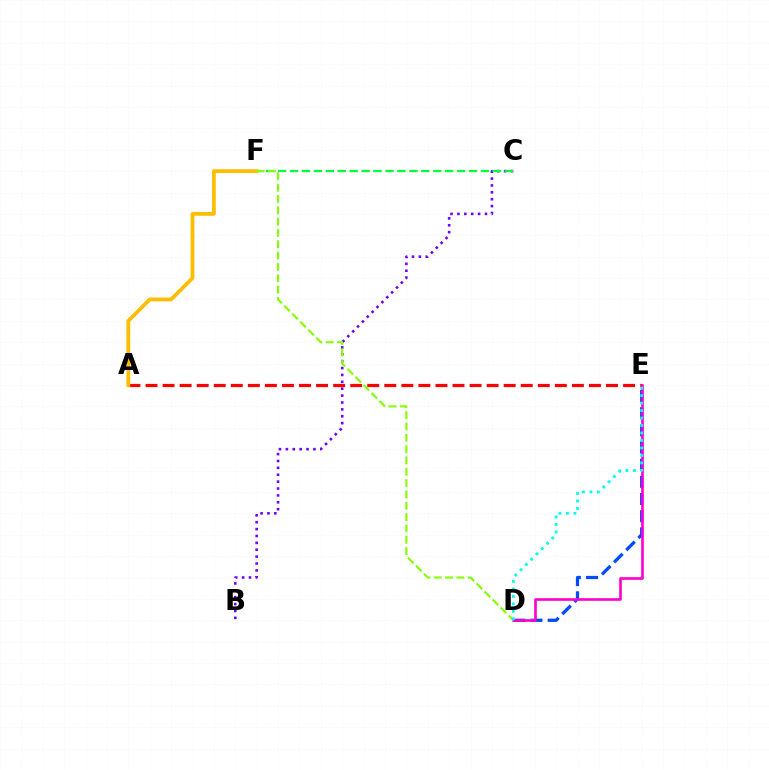{('D', 'E'): [{'color': '#004bff', 'line_style': 'dashed', 'thickness': 2.33}, {'color': '#ff00cf', 'line_style': 'solid', 'thickness': 1.9}, {'color': '#00fff6', 'line_style': 'dotted', 'thickness': 2.03}], ('A', 'E'): [{'color': '#ff0000', 'line_style': 'dashed', 'thickness': 2.32}], ('B', 'C'): [{'color': '#7200ff', 'line_style': 'dotted', 'thickness': 1.87}], ('A', 'F'): [{'color': '#ffbd00', 'line_style': 'solid', 'thickness': 2.73}], ('C', 'F'): [{'color': '#00ff39', 'line_style': 'dashed', 'thickness': 1.62}], ('D', 'F'): [{'color': '#84ff00', 'line_style': 'dashed', 'thickness': 1.54}]}